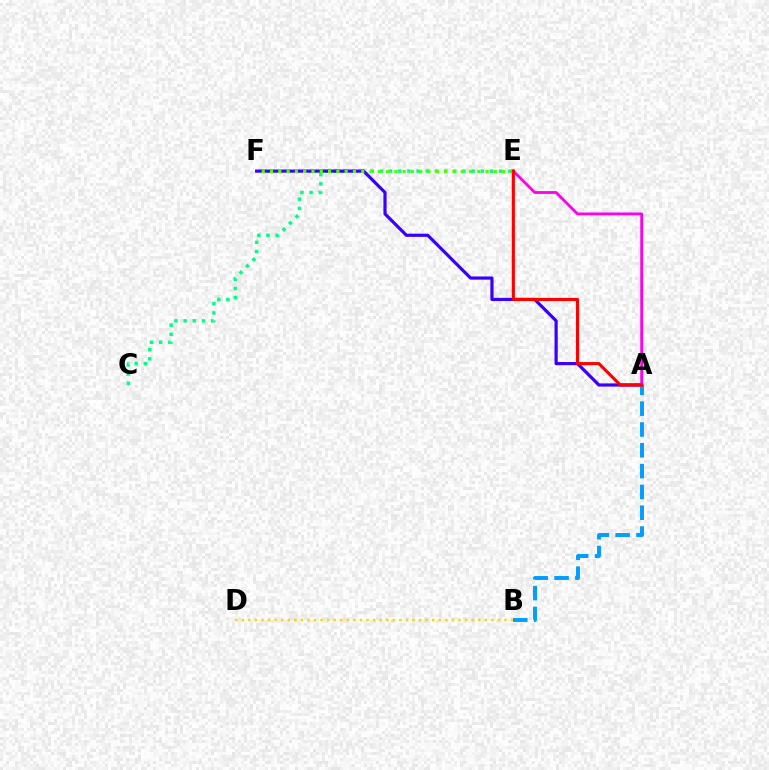{('B', 'D'): [{'color': '#ffd500', 'line_style': 'dotted', 'thickness': 1.78}], ('C', 'E'): [{'color': '#00ff86', 'line_style': 'dotted', 'thickness': 2.49}], ('A', 'F'): [{'color': '#3700ff', 'line_style': 'solid', 'thickness': 2.29}], ('A', 'B'): [{'color': '#009eff', 'line_style': 'dashed', 'thickness': 2.83}], ('E', 'F'): [{'color': '#4fff00', 'line_style': 'dotted', 'thickness': 2.25}], ('A', 'E'): [{'color': '#ff00ed', 'line_style': 'solid', 'thickness': 2.02}, {'color': '#ff0000', 'line_style': 'solid', 'thickness': 2.24}]}